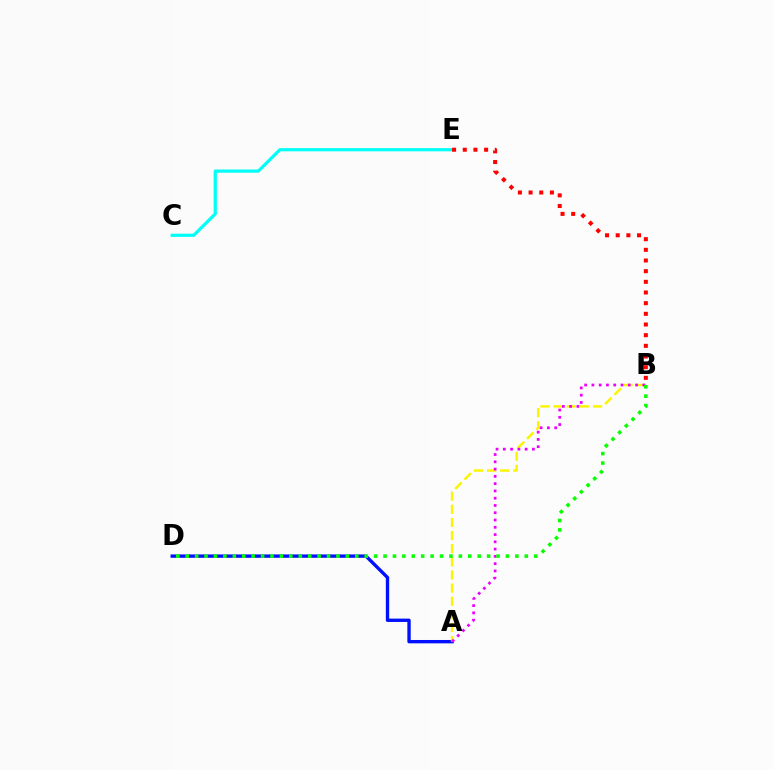{('A', 'D'): [{'color': '#0010ff', 'line_style': 'solid', 'thickness': 2.41}], ('C', 'E'): [{'color': '#00fff6', 'line_style': 'solid', 'thickness': 2.3}], ('A', 'B'): [{'color': '#fcf500', 'line_style': 'dashed', 'thickness': 1.78}, {'color': '#ee00ff', 'line_style': 'dotted', 'thickness': 1.98}], ('B', 'E'): [{'color': '#ff0000', 'line_style': 'dotted', 'thickness': 2.9}], ('B', 'D'): [{'color': '#08ff00', 'line_style': 'dotted', 'thickness': 2.56}]}